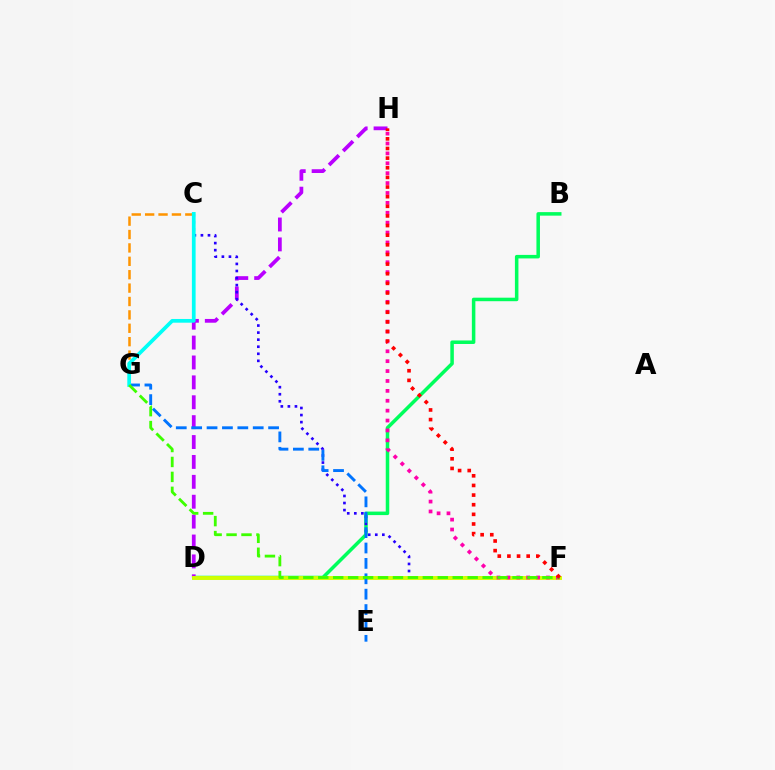{('B', 'D'): [{'color': '#00ff5c', 'line_style': 'solid', 'thickness': 2.53}], ('D', 'H'): [{'color': '#b900ff', 'line_style': 'dashed', 'thickness': 2.7}], ('C', 'F'): [{'color': '#2500ff', 'line_style': 'dotted', 'thickness': 1.92}], ('C', 'G'): [{'color': '#ff9400', 'line_style': 'dashed', 'thickness': 1.82}, {'color': '#00fff6', 'line_style': 'solid', 'thickness': 2.68}], ('D', 'F'): [{'color': '#d1ff00', 'line_style': 'solid', 'thickness': 2.81}], ('E', 'G'): [{'color': '#0074ff', 'line_style': 'dashed', 'thickness': 2.09}], ('F', 'H'): [{'color': '#ff00ac', 'line_style': 'dotted', 'thickness': 2.69}, {'color': '#ff0000', 'line_style': 'dotted', 'thickness': 2.62}], ('F', 'G'): [{'color': '#3dff00', 'line_style': 'dashed', 'thickness': 2.03}]}